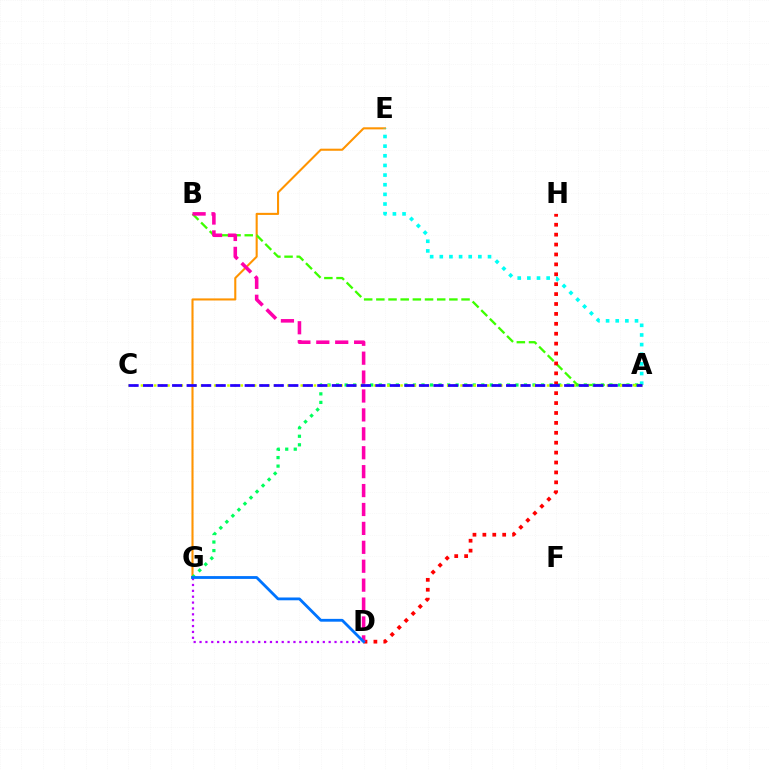{('E', 'G'): [{'color': '#ff9400', 'line_style': 'solid', 'thickness': 1.5}], ('A', 'G'): [{'color': '#00ff5c', 'line_style': 'dotted', 'thickness': 2.32}], ('D', 'G'): [{'color': '#b900ff', 'line_style': 'dotted', 'thickness': 1.59}, {'color': '#0074ff', 'line_style': 'solid', 'thickness': 2.02}], ('A', 'E'): [{'color': '#00fff6', 'line_style': 'dotted', 'thickness': 2.62}], ('A', 'B'): [{'color': '#3dff00', 'line_style': 'dashed', 'thickness': 1.65}], ('D', 'H'): [{'color': '#ff0000', 'line_style': 'dotted', 'thickness': 2.69}], ('B', 'D'): [{'color': '#ff00ac', 'line_style': 'dashed', 'thickness': 2.57}], ('A', 'C'): [{'color': '#d1ff00', 'line_style': 'dotted', 'thickness': 1.81}, {'color': '#2500ff', 'line_style': 'dashed', 'thickness': 1.97}]}